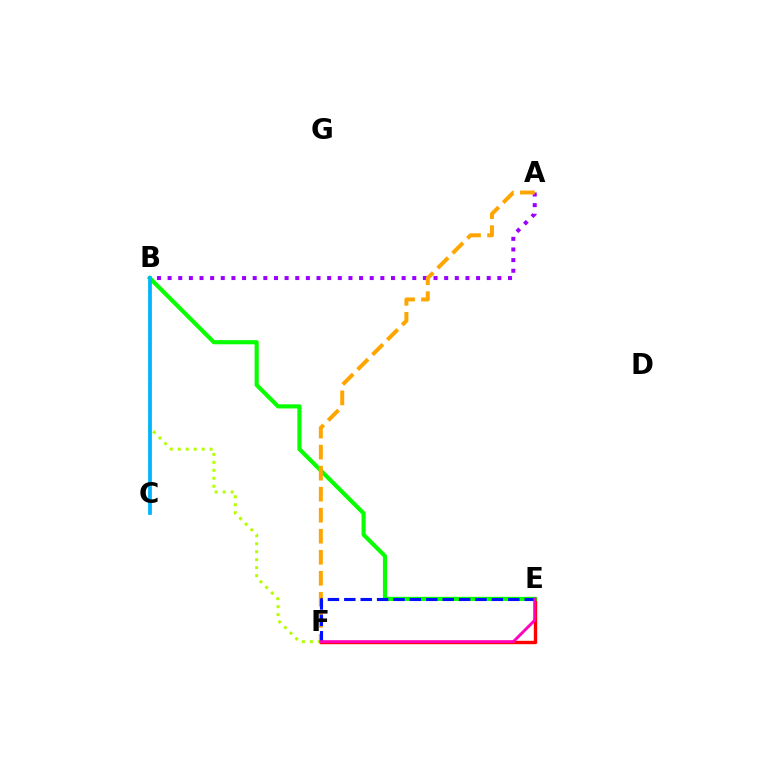{('A', 'B'): [{'color': '#9b00ff', 'line_style': 'dotted', 'thickness': 2.89}], ('B', 'C'): [{'color': '#00ff9d', 'line_style': 'dotted', 'thickness': 1.79}, {'color': '#00b5ff', 'line_style': 'solid', 'thickness': 2.7}], ('E', 'F'): [{'color': '#ff0000', 'line_style': 'solid', 'thickness': 2.43}, {'color': '#0010ff', 'line_style': 'dashed', 'thickness': 2.23}, {'color': '#ff00bd', 'line_style': 'solid', 'thickness': 2.08}], ('B', 'E'): [{'color': '#08ff00', 'line_style': 'solid', 'thickness': 2.97}], ('A', 'F'): [{'color': '#ffa500', 'line_style': 'dashed', 'thickness': 2.86}], ('B', 'F'): [{'color': '#b3ff00', 'line_style': 'dotted', 'thickness': 2.17}]}